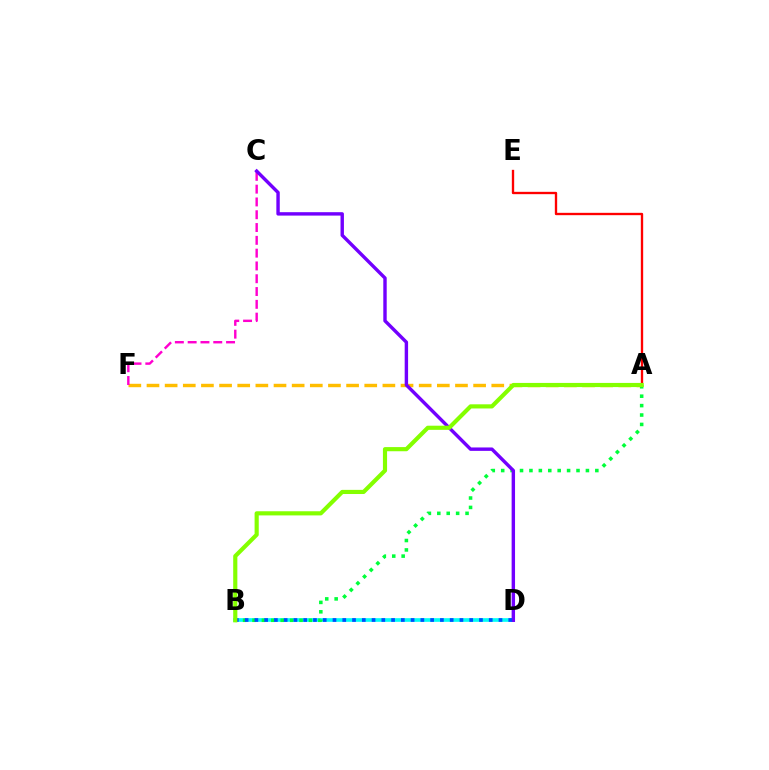{('B', 'D'): [{'color': '#00fff6', 'line_style': 'solid', 'thickness': 2.65}, {'color': '#004bff', 'line_style': 'dotted', 'thickness': 2.65}], ('A', 'F'): [{'color': '#ffbd00', 'line_style': 'dashed', 'thickness': 2.47}], ('A', 'B'): [{'color': '#00ff39', 'line_style': 'dotted', 'thickness': 2.56}, {'color': '#84ff00', 'line_style': 'solid', 'thickness': 2.99}], ('C', 'F'): [{'color': '#ff00cf', 'line_style': 'dashed', 'thickness': 1.74}], ('C', 'D'): [{'color': '#7200ff', 'line_style': 'solid', 'thickness': 2.45}], ('A', 'E'): [{'color': '#ff0000', 'line_style': 'solid', 'thickness': 1.68}]}